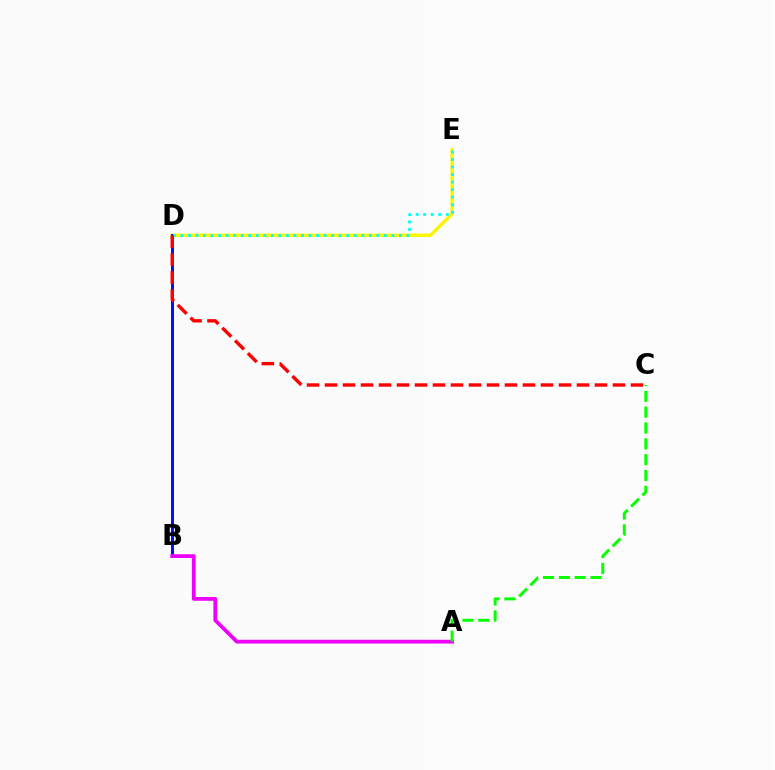{('D', 'E'): [{'color': '#fcf500', 'line_style': 'solid', 'thickness': 2.4}, {'color': '#00fff6', 'line_style': 'dotted', 'thickness': 2.05}], ('B', 'D'): [{'color': '#0010ff', 'line_style': 'solid', 'thickness': 2.14}], ('A', 'B'): [{'color': '#ee00ff', 'line_style': 'solid', 'thickness': 2.71}], ('A', 'C'): [{'color': '#08ff00', 'line_style': 'dashed', 'thickness': 2.15}], ('C', 'D'): [{'color': '#ff0000', 'line_style': 'dashed', 'thickness': 2.44}]}